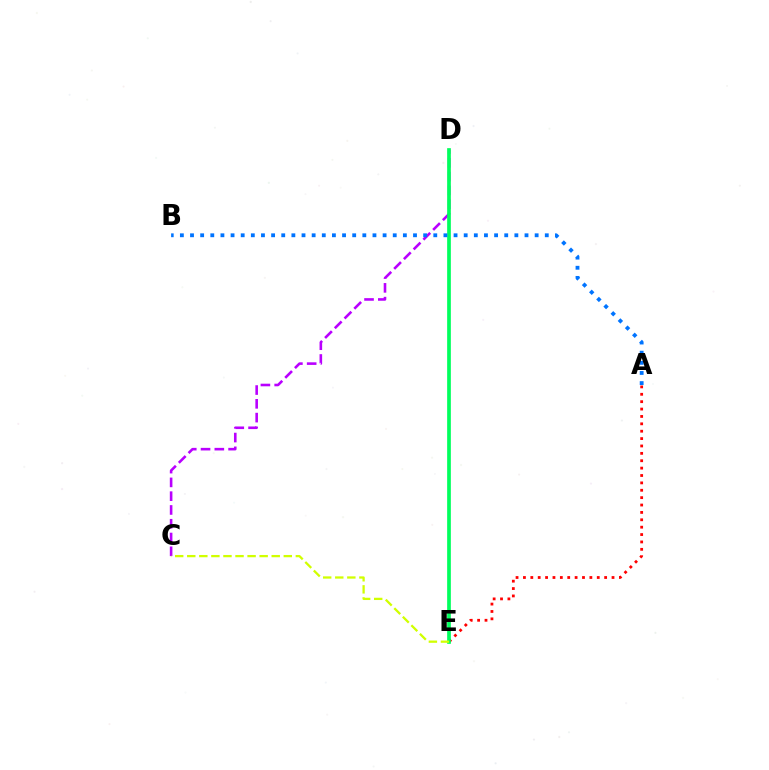{('A', 'E'): [{'color': '#ff0000', 'line_style': 'dotted', 'thickness': 2.01}], ('C', 'D'): [{'color': '#b900ff', 'line_style': 'dashed', 'thickness': 1.87}], ('D', 'E'): [{'color': '#00ff5c', 'line_style': 'solid', 'thickness': 2.66}], ('A', 'B'): [{'color': '#0074ff', 'line_style': 'dotted', 'thickness': 2.75}], ('C', 'E'): [{'color': '#d1ff00', 'line_style': 'dashed', 'thickness': 1.64}]}